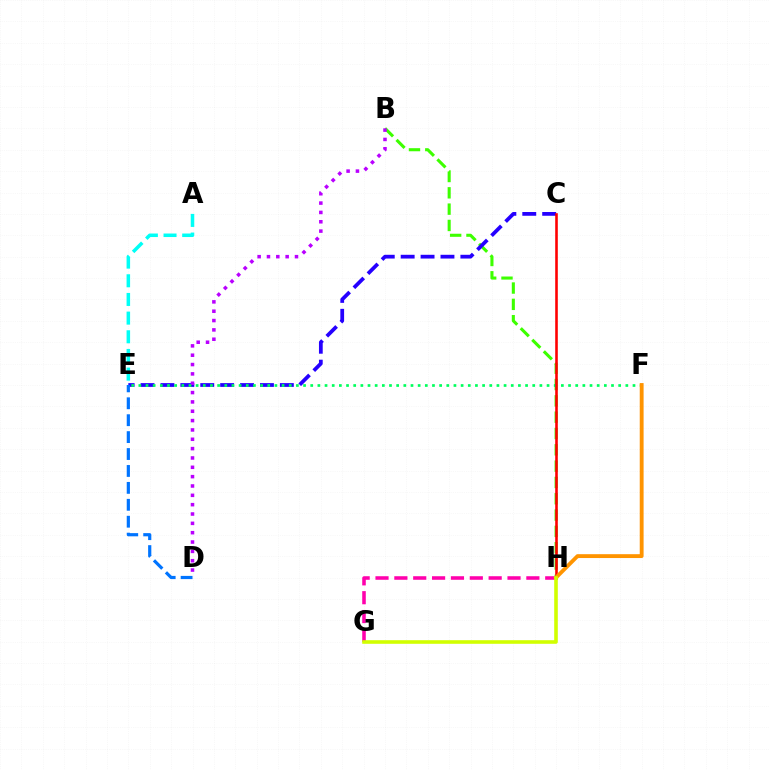{('B', 'H'): [{'color': '#3dff00', 'line_style': 'dashed', 'thickness': 2.22}], ('C', 'E'): [{'color': '#2500ff', 'line_style': 'dashed', 'thickness': 2.7}], ('B', 'D'): [{'color': '#b900ff', 'line_style': 'dotted', 'thickness': 2.54}], ('E', 'F'): [{'color': '#00ff5c', 'line_style': 'dotted', 'thickness': 1.95}], ('C', 'H'): [{'color': '#ff0000', 'line_style': 'solid', 'thickness': 1.87}], ('G', 'H'): [{'color': '#ff00ac', 'line_style': 'dashed', 'thickness': 2.56}, {'color': '#d1ff00', 'line_style': 'solid', 'thickness': 2.59}], ('F', 'H'): [{'color': '#ff9400', 'line_style': 'solid', 'thickness': 2.78}], ('A', 'E'): [{'color': '#00fff6', 'line_style': 'dashed', 'thickness': 2.54}], ('D', 'E'): [{'color': '#0074ff', 'line_style': 'dashed', 'thickness': 2.3}]}